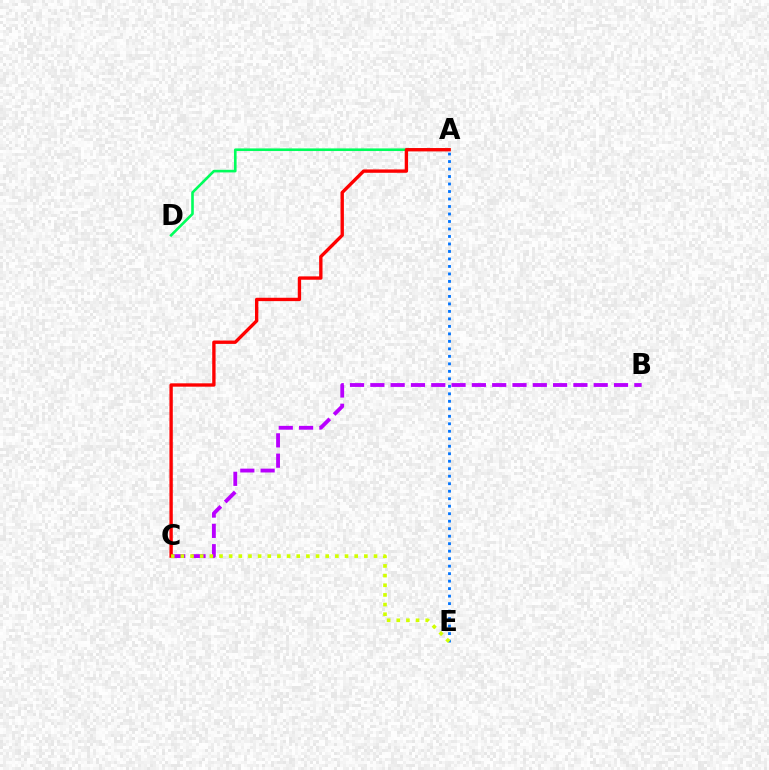{('B', 'C'): [{'color': '#b900ff', 'line_style': 'dashed', 'thickness': 2.76}], ('A', 'D'): [{'color': '#00ff5c', 'line_style': 'solid', 'thickness': 1.89}], ('A', 'C'): [{'color': '#ff0000', 'line_style': 'solid', 'thickness': 2.41}], ('A', 'E'): [{'color': '#0074ff', 'line_style': 'dotted', 'thickness': 2.04}], ('C', 'E'): [{'color': '#d1ff00', 'line_style': 'dotted', 'thickness': 2.62}]}